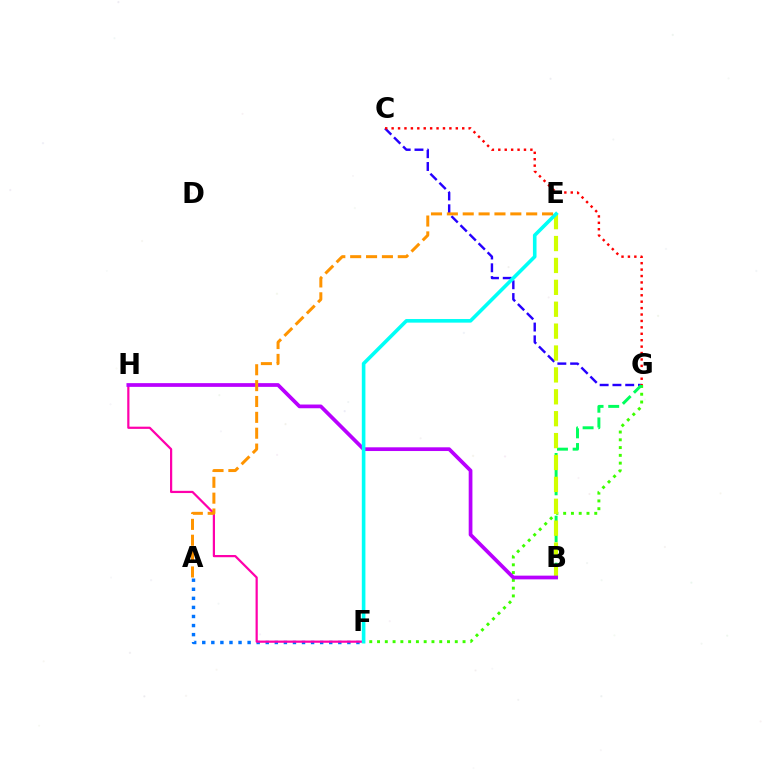{('A', 'F'): [{'color': '#0074ff', 'line_style': 'dotted', 'thickness': 2.46}], ('C', 'G'): [{'color': '#2500ff', 'line_style': 'dashed', 'thickness': 1.74}, {'color': '#ff0000', 'line_style': 'dotted', 'thickness': 1.74}], ('F', 'G'): [{'color': '#3dff00', 'line_style': 'dotted', 'thickness': 2.11}], ('B', 'G'): [{'color': '#00ff5c', 'line_style': 'dashed', 'thickness': 2.13}], ('F', 'H'): [{'color': '#ff00ac', 'line_style': 'solid', 'thickness': 1.59}], ('B', 'E'): [{'color': '#d1ff00', 'line_style': 'dashed', 'thickness': 2.97}], ('B', 'H'): [{'color': '#b900ff', 'line_style': 'solid', 'thickness': 2.68}], ('E', 'F'): [{'color': '#00fff6', 'line_style': 'solid', 'thickness': 2.59}], ('A', 'E'): [{'color': '#ff9400', 'line_style': 'dashed', 'thickness': 2.16}]}